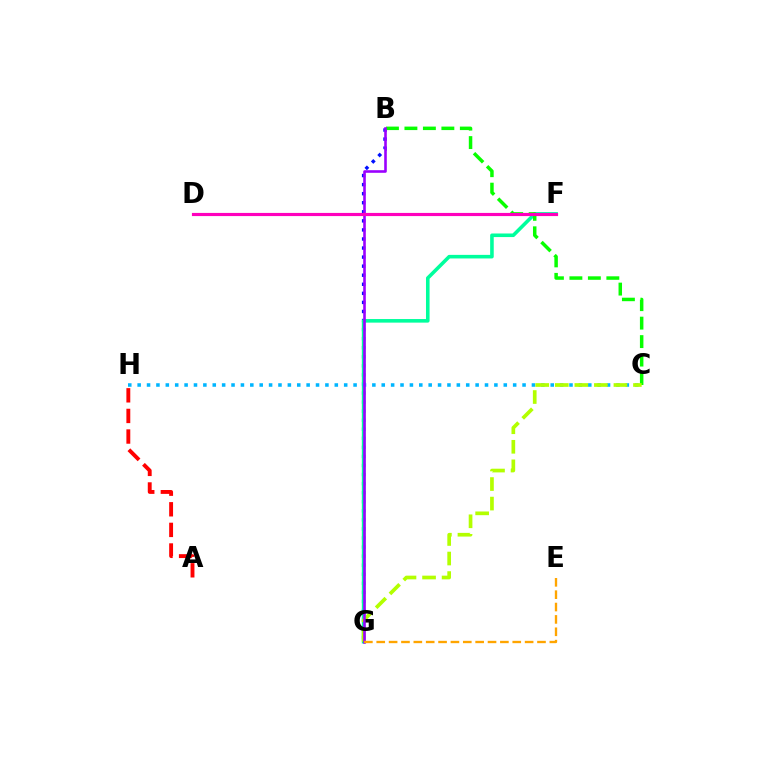{('B', 'G'): [{'color': '#0010ff', 'line_style': 'dotted', 'thickness': 2.46}, {'color': '#9b00ff', 'line_style': 'solid', 'thickness': 1.88}], ('F', 'G'): [{'color': '#00ff9d', 'line_style': 'solid', 'thickness': 2.58}], ('B', 'C'): [{'color': '#08ff00', 'line_style': 'dashed', 'thickness': 2.51}], ('C', 'H'): [{'color': '#00b5ff', 'line_style': 'dotted', 'thickness': 2.55}], ('C', 'G'): [{'color': '#b3ff00', 'line_style': 'dashed', 'thickness': 2.66}], ('A', 'H'): [{'color': '#ff0000', 'line_style': 'dashed', 'thickness': 2.8}], ('E', 'G'): [{'color': '#ffa500', 'line_style': 'dashed', 'thickness': 1.68}], ('D', 'F'): [{'color': '#ff00bd', 'line_style': 'solid', 'thickness': 2.27}]}